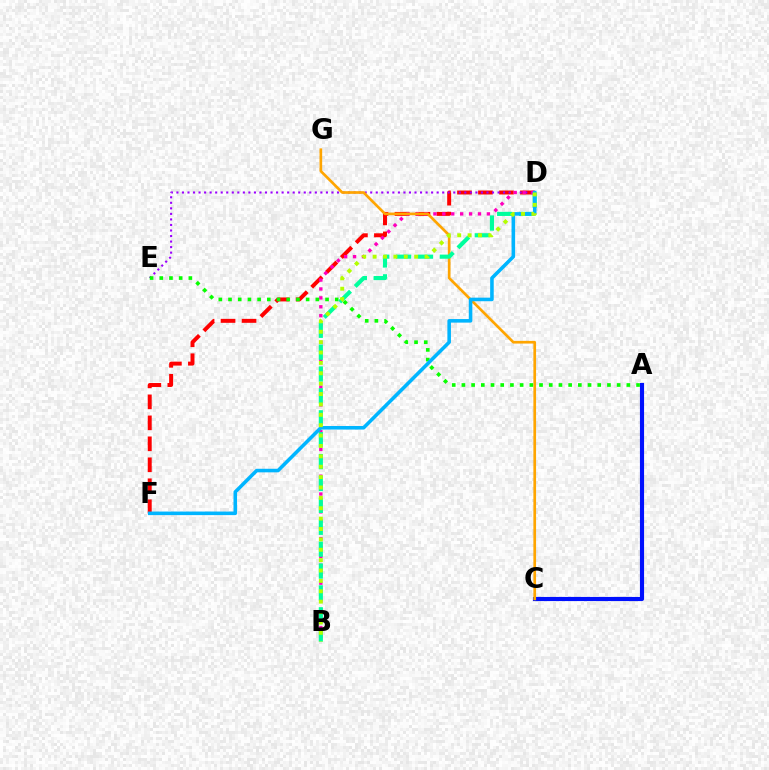{('A', 'C'): [{'color': '#0010ff', 'line_style': 'solid', 'thickness': 2.98}], ('D', 'F'): [{'color': '#ff0000', 'line_style': 'dashed', 'thickness': 2.85}, {'color': '#00b5ff', 'line_style': 'solid', 'thickness': 2.57}], ('D', 'E'): [{'color': '#9b00ff', 'line_style': 'dotted', 'thickness': 1.5}], ('B', 'D'): [{'color': '#ff00bd', 'line_style': 'dotted', 'thickness': 2.42}, {'color': '#00ff9d', 'line_style': 'dashed', 'thickness': 2.97}, {'color': '#b3ff00', 'line_style': 'dotted', 'thickness': 2.82}], ('C', 'G'): [{'color': '#ffa500', 'line_style': 'solid', 'thickness': 1.93}], ('A', 'E'): [{'color': '#08ff00', 'line_style': 'dotted', 'thickness': 2.64}]}